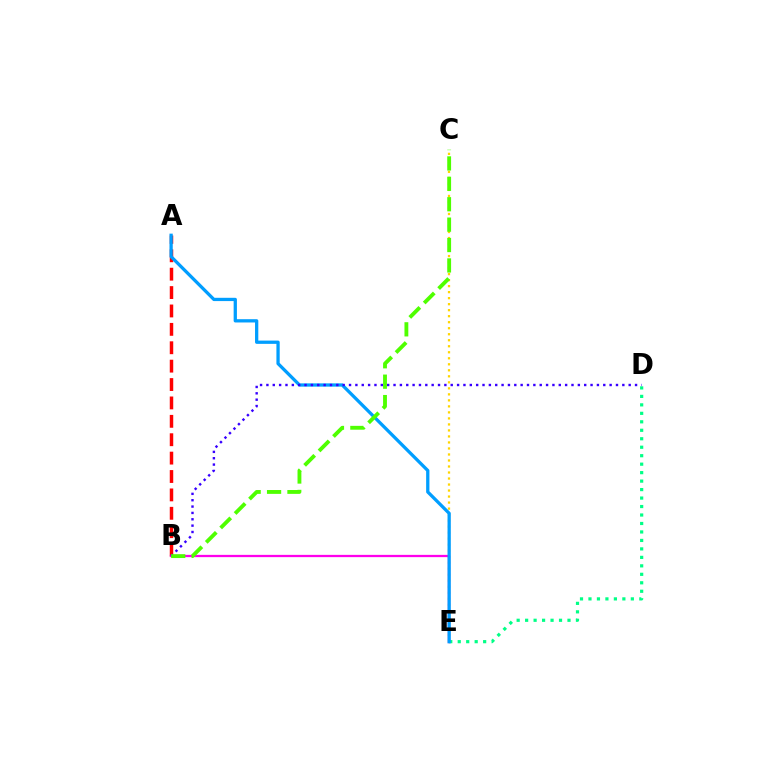{('A', 'B'): [{'color': '#ff0000', 'line_style': 'dashed', 'thickness': 2.5}], ('C', 'E'): [{'color': '#ffd500', 'line_style': 'dotted', 'thickness': 1.63}], ('B', 'E'): [{'color': '#ff00ed', 'line_style': 'solid', 'thickness': 1.64}], ('D', 'E'): [{'color': '#00ff86', 'line_style': 'dotted', 'thickness': 2.3}], ('A', 'E'): [{'color': '#009eff', 'line_style': 'solid', 'thickness': 2.36}], ('B', 'D'): [{'color': '#3700ff', 'line_style': 'dotted', 'thickness': 1.73}], ('B', 'C'): [{'color': '#4fff00', 'line_style': 'dashed', 'thickness': 2.77}]}